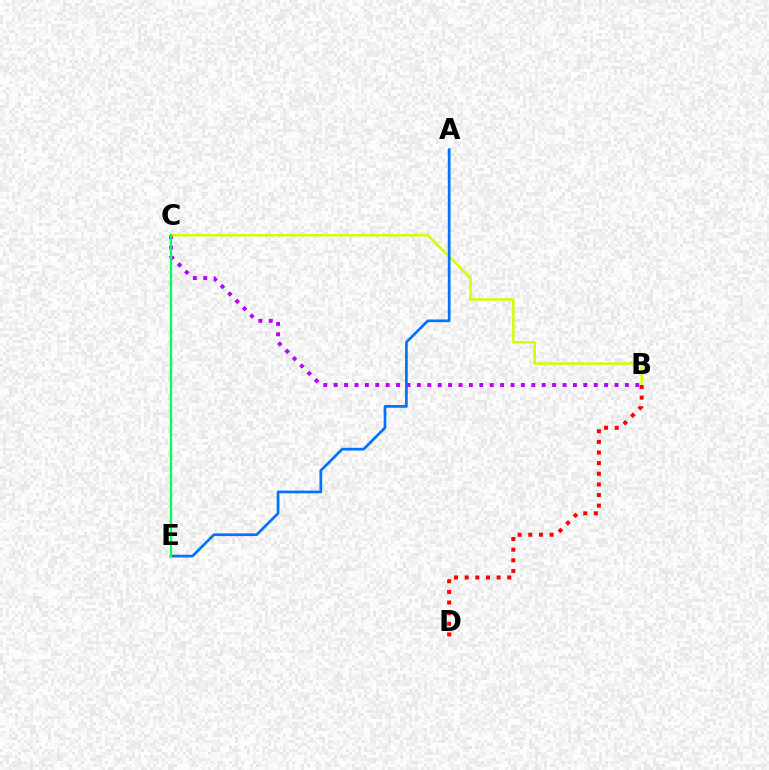{('B', 'C'): [{'color': '#b900ff', 'line_style': 'dotted', 'thickness': 2.83}, {'color': '#d1ff00', 'line_style': 'solid', 'thickness': 1.77}], ('A', 'E'): [{'color': '#0074ff', 'line_style': 'solid', 'thickness': 1.96}], ('B', 'D'): [{'color': '#ff0000', 'line_style': 'dotted', 'thickness': 2.89}], ('C', 'E'): [{'color': '#00ff5c', 'line_style': 'solid', 'thickness': 1.66}]}